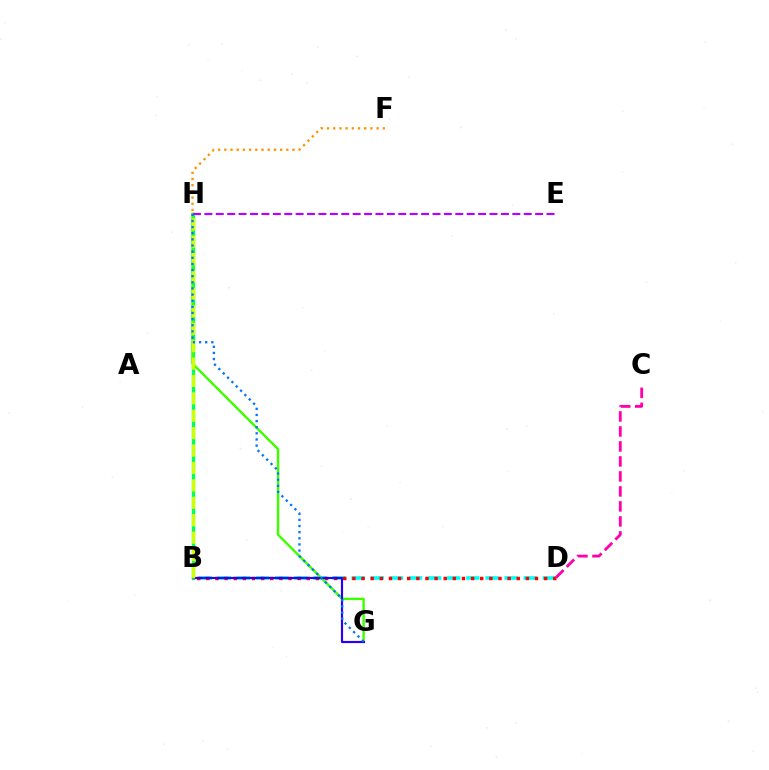{('B', 'D'): [{'color': '#00fff6', 'line_style': 'dashed', 'thickness': 2.6}, {'color': '#ff0000', 'line_style': 'dotted', 'thickness': 2.48}], ('C', 'D'): [{'color': '#ff00ac', 'line_style': 'dashed', 'thickness': 2.04}], ('B', 'H'): [{'color': '#00ff5c', 'line_style': 'solid', 'thickness': 2.41}, {'color': '#d1ff00', 'line_style': 'dashed', 'thickness': 2.36}], ('G', 'H'): [{'color': '#3dff00', 'line_style': 'solid', 'thickness': 1.73}, {'color': '#0074ff', 'line_style': 'dotted', 'thickness': 1.67}], ('B', 'G'): [{'color': '#2500ff', 'line_style': 'solid', 'thickness': 1.56}], ('F', 'H'): [{'color': '#ff9400', 'line_style': 'dotted', 'thickness': 1.68}], ('E', 'H'): [{'color': '#b900ff', 'line_style': 'dashed', 'thickness': 1.55}]}